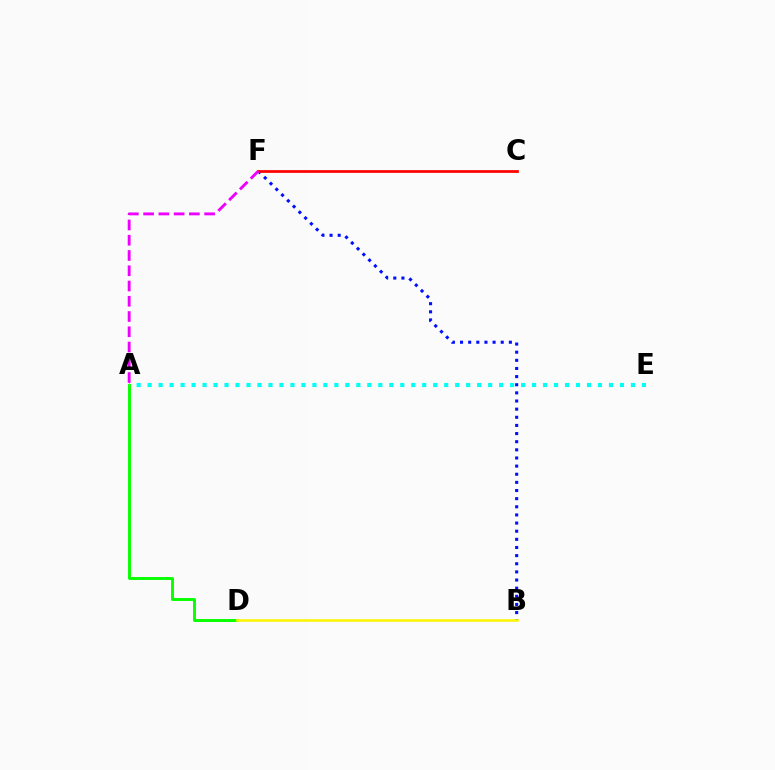{('B', 'F'): [{'color': '#0010ff', 'line_style': 'dotted', 'thickness': 2.21}], ('C', 'F'): [{'color': '#ff0000', 'line_style': 'solid', 'thickness': 1.98}], ('A', 'D'): [{'color': '#08ff00', 'line_style': 'solid', 'thickness': 2.11}], ('A', 'F'): [{'color': '#ee00ff', 'line_style': 'dashed', 'thickness': 2.07}], ('A', 'E'): [{'color': '#00fff6', 'line_style': 'dotted', 'thickness': 2.98}], ('B', 'D'): [{'color': '#fcf500', 'line_style': 'solid', 'thickness': 1.86}]}